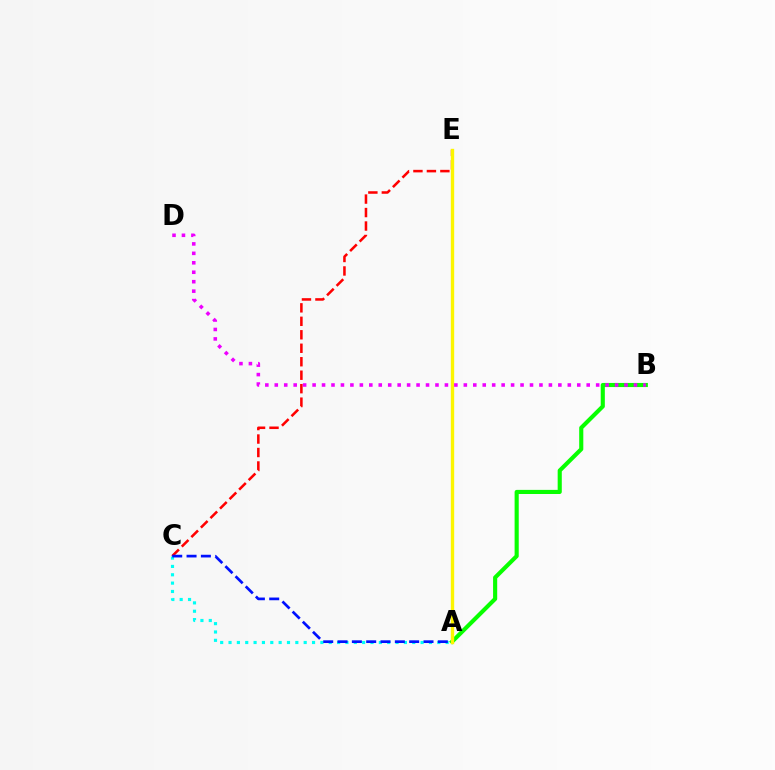{('A', 'B'): [{'color': '#08ff00', 'line_style': 'solid', 'thickness': 2.97}], ('C', 'E'): [{'color': '#ff0000', 'line_style': 'dashed', 'thickness': 1.83}], ('A', 'E'): [{'color': '#fcf500', 'line_style': 'solid', 'thickness': 2.43}], ('A', 'C'): [{'color': '#00fff6', 'line_style': 'dotted', 'thickness': 2.27}, {'color': '#0010ff', 'line_style': 'dashed', 'thickness': 1.95}], ('B', 'D'): [{'color': '#ee00ff', 'line_style': 'dotted', 'thickness': 2.57}]}